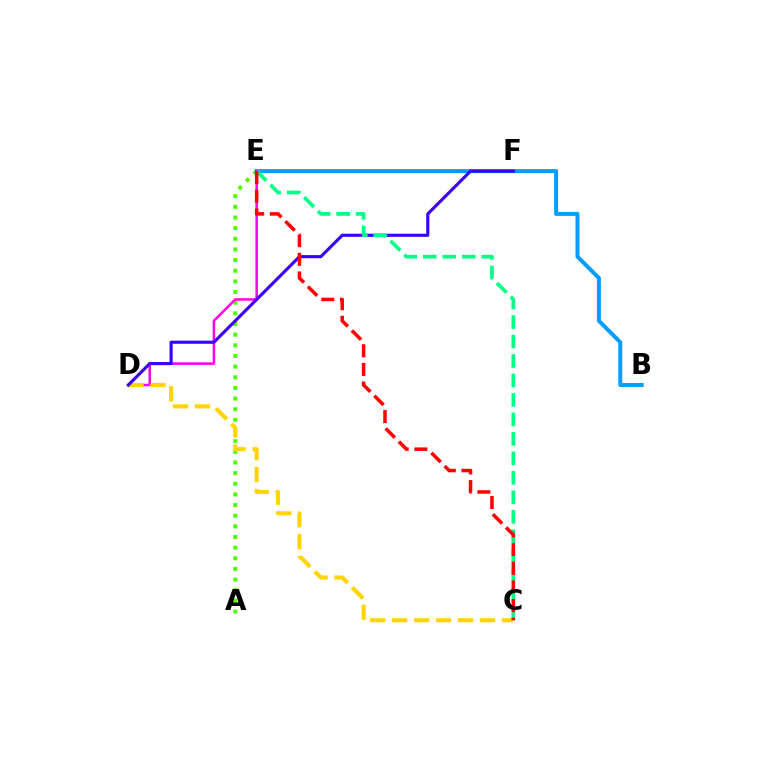{('A', 'E'): [{'color': '#4fff00', 'line_style': 'dotted', 'thickness': 2.89}], ('B', 'E'): [{'color': '#009eff', 'line_style': 'solid', 'thickness': 2.87}], ('D', 'E'): [{'color': '#ff00ed', 'line_style': 'solid', 'thickness': 1.82}], ('C', 'D'): [{'color': '#ffd500', 'line_style': 'dashed', 'thickness': 2.98}], ('D', 'F'): [{'color': '#3700ff', 'line_style': 'solid', 'thickness': 2.24}], ('C', 'E'): [{'color': '#00ff86', 'line_style': 'dashed', 'thickness': 2.65}, {'color': '#ff0000', 'line_style': 'dashed', 'thickness': 2.53}]}